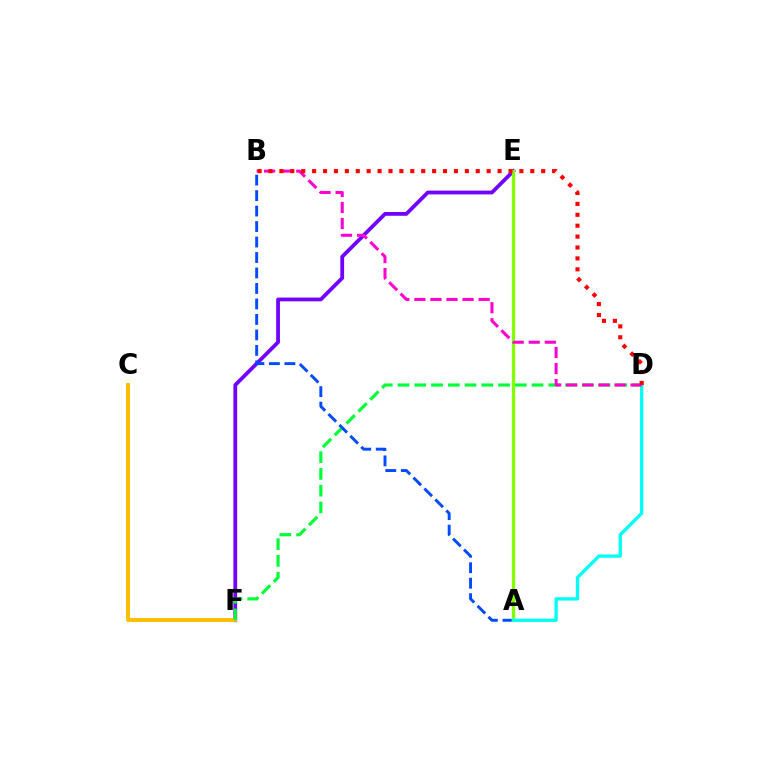{('E', 'F'): [{'color': '#7200ff', 'line_style': 'solid', 'thickness': 2.72}], ('C', 'F'): [{'color': '#ffbd00', 'line_style': 'solid', 'thickness': 2.82}], ('D', 'F'): [{'color': '#00ff39', 'line_style': 'dashed', 'thickness': 2.28}], ('A', 'B'): [{'color': '#004bff', 'line_style': 'dashed', 'thickness': 2.1}], ('A', 'E'): [{'color': '#84ff00', 'line_style': 'solid', 'thickness': 2.35}], ('A', 'D'): [{'color': '#00fff6', 'line_style': 'solid', 'thickness': 2.37}], ('B', 'D'): [{'color': '#ff00cf', 'line_style': 'dashed', 'thickness': 2.18}, {'color': '#ff0000', 'line_style': 'dotted', 'thickness': 2.96}]}